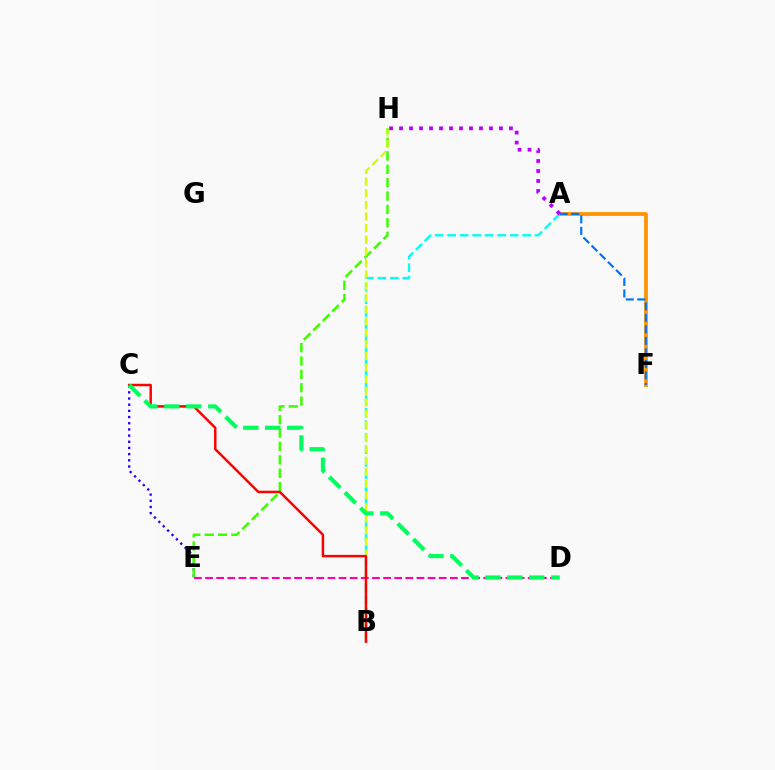{('C', 'E'): [{'color': '#2500ff', 'line_style': 'dotted', 'thickness': 1.68}], ('A', 'B'): [{'color': '#00fff6', 'line_style': 'dashed', 'thickness': 1.7}], ('E', 'H'): [{'color': '#3dff00', 'line_style': 'dashed', 'thickness': 1.82}], ('B', 'H'): [{'color': '#d1ff00', 'line_style': 'dashed', 'thickness': 1.58}], ('A', 'F'): [{'color': '#ff9400', 'line_style': 'solid', 'thickness': 2.71}, {'color': '#0074ff', 'line_style': 'dashed', 'thickness': 1.56}], ('D', 'E'): [{'color': '#ff00ac', 'line_style': 'dashed', 'thickness': 1.51}], ('B', 'C'): [{'color': '#ff0000', 'line_style': 'solid', 'thickness': 1.79}], ('A', 'H'): [{'color': '#b900ff', 'line_style': 'dotted', 'thickness': 2.71}], ('C', 'D'): [{'color': '#00ff5c', 'line_style': 'dashed', 'thickness': 2.98}]}